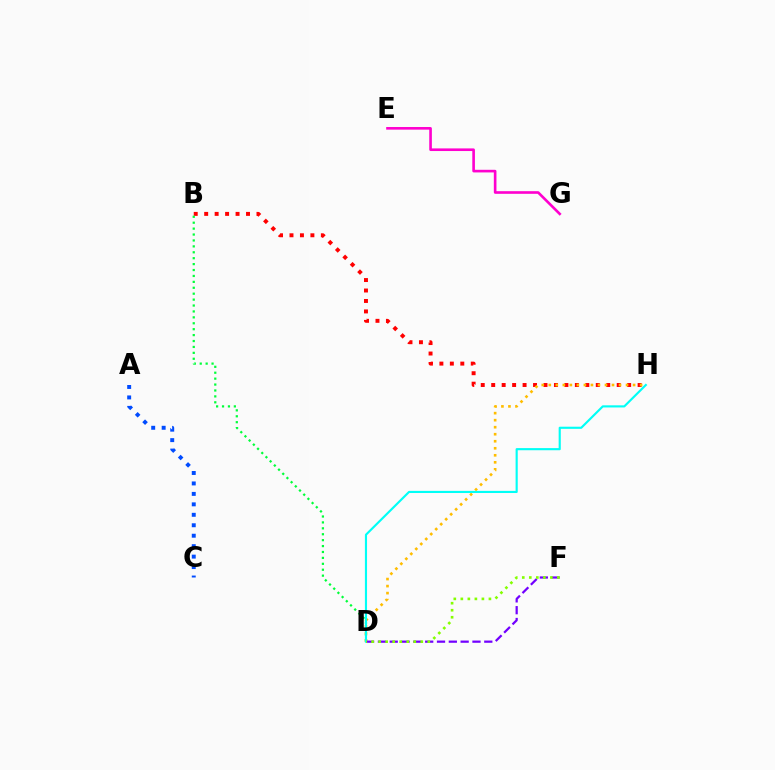{('B', 'H'): [{'color': '#ff0000', 'line_style': 'dotted', 'thickness': 2.84}], ('E', 'G'): [{'color': '#ff00cf', 'line_style': 'solid', 'thickness': 1.89}], ('B', 'D'): [{'color': '#00ff39', 'line_style': 'dotted', 'thickness': 1.61}], ('D', 'H'): [{'color': '#ffbd00', 'line_style': 'dotted', 'thickness': 1.91}, {'color': '#00fff6', 'line_style': 'solid', 'thickness': 1.54}], ('D', 'F'): [{'color': '#7200ff', 'line_style': 'dashed', 'thickness': 1.61}, {'color': '#84ff00', 'line_style': 'dotted', 'thickness': 1.91}], ('A', 'C'): [{'color': '#004bff', 'line_style': 'dotted', 'thickness': 2.84}]}